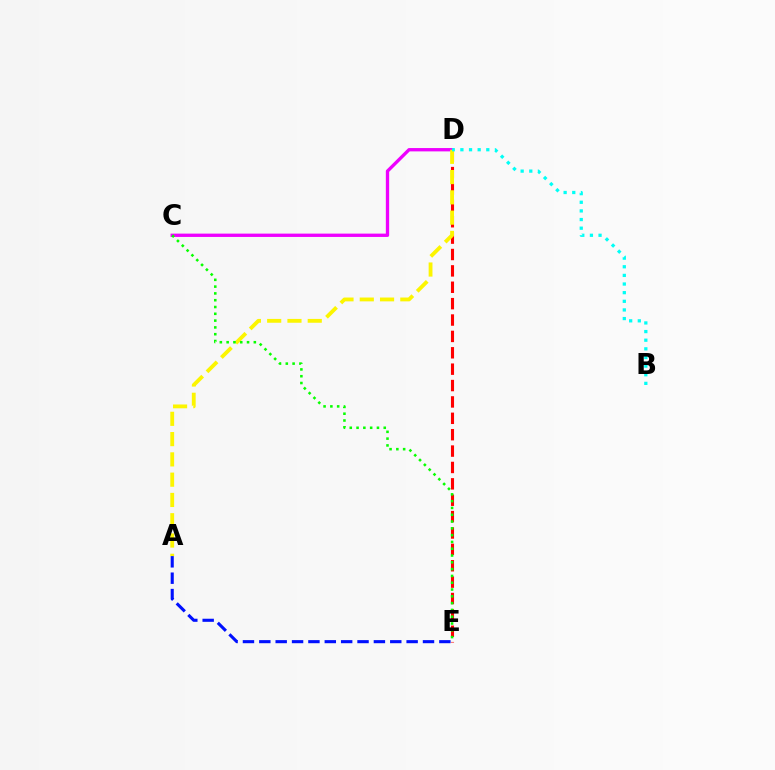{('C', 'D'): [{'color': '#ee00ff', 'line_style': 'solid', 'thickness': 2.4}], ('D', 'E'): [{'color': '#ff0000', 'line_style': 'dashed', 'thickness': 2.23}], ('A', 'D'): [{'color': '#fcf500', 'line_style': 'dashed', 'thickness': 2.76}], ('B', 'D'): [{'color': '#00fff6', 'line_style': 'dotted', 'thickness': 2.35}], ('C', 'E'): [{'color': '#08ff00', 'line_style': 'dotted', 'thickness': 1.85}], ('A', 'E'): [{'color': '#0010ff', 'line_style': 'dashed', 'thickness': 2.22}]}